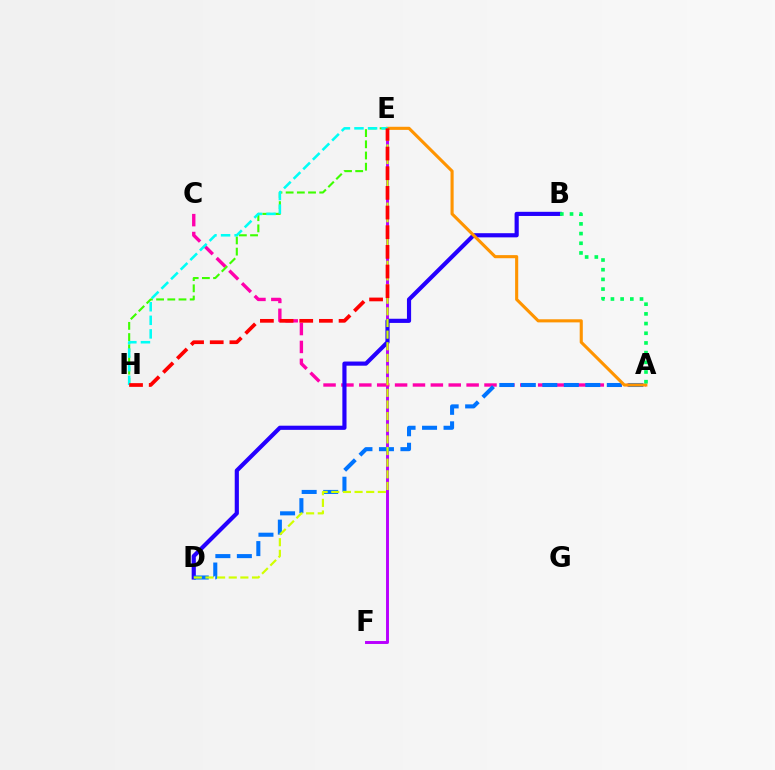{('E', 'F'): [{'color': '#b900ff', 'line_style': 'solid', 'thickness': 2.12}], ('A', 'C'): [{'color': '#ff00ac', 'line_style': 'dashed', 'thickness': 2.43}], ('B', 'D'): [{'color': '#2500ff', 'line_style': 'solid', 'thickness': 3.0}], ('A', 'D'): [{'color': '#0074ff', 'line_style': 'dashed', 'thickness': 2.92}], ('A', 'E'): [{'color': '#ff9400', 'line_style': 'solid', 'thickness': 2.24}], ('E', 'H'): [{'color': '#3dff00', 'line_style': 'dashed', 'thickness': 1.52}, {'color': '#00fff6', 'line_style': 'dashed', 'thickness': 1.84}, {'color': '#ff0000', 'line_style': 'dashed', 'thickness': 2.67}], ('A', 'B'): [{'color': '#00ff5c', 'line_style': 'dotted', 'thickness': 2.63}], ('D', 'E'): [{'color': '#d1ff00', 'line_style': 'dashed', 'thickness': 1.58}]}